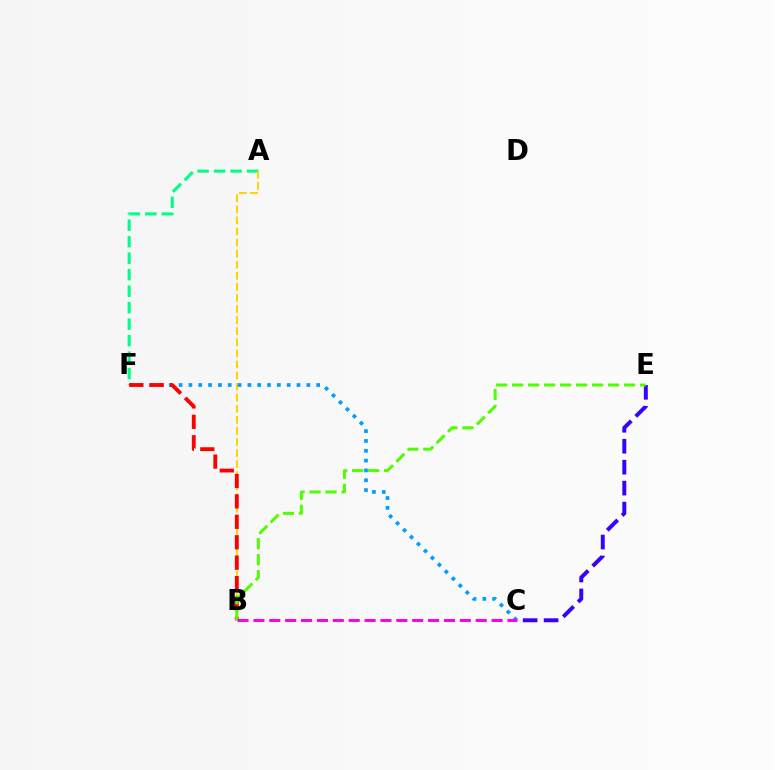{('A', 'F'): [{'color': '#00ff86', 'line_style': 'dashed', 'thickness': 2.24}], ('C', 'E'): [{'color': '#3700ff', 'line_style': 'dashed', 'thickness': 2.85}], ('A', 'B'): [{'color': '#ffd500', 'line_style': 'dashed', 'thickness': 1.51}], ('C', 'F'): [{'color': '#009eff', 'line_style': 'dotted', 'thickness': 2.67}], ('B', 'F'): [{'color': '#ff0000', 'line_style': 'dashed', 'thickness': 2.78}], ('B', 'E'): [{'color': '#4fff00', 'line_style': 'dashed', 'thickness': 2.17}], ('B', 'C'): [{'color': '#ff00ed', 'line_style': 'dashed', 'thickness': 2.16}]}